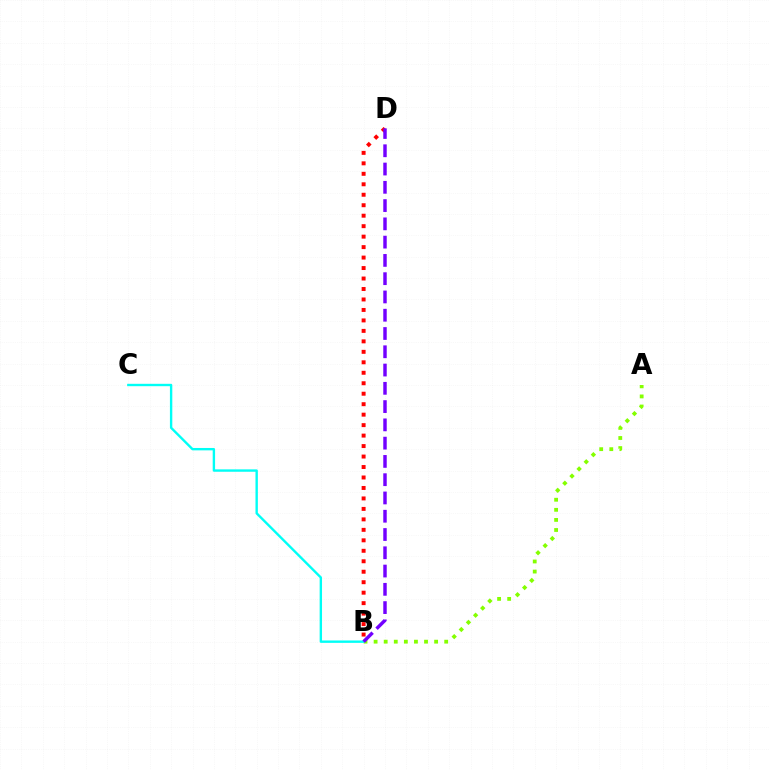{('A', 'B'): [{'color': '#84ff00', 'line_style': 'dotted', 'thickness': 2.74}], ('B', 'D'): [{'color': '#ff0000', 'line_style': 'dotted', 'thickness': 2.85}, {'color': '#7200ff', 'line_style': 'dashed', 'thickness': 2.48}], ('B', 'C'): [{'color': '#00fff6', 'line_style': 'solid', 'thickness': 1.72}]}